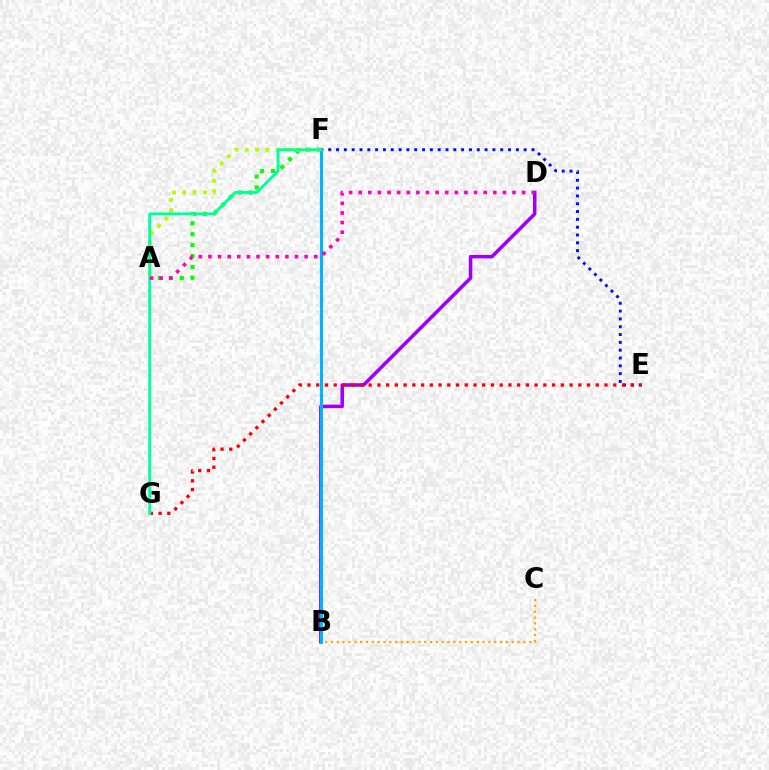{('A', 'F'): [{'color': '#08ff00', 'line_style': 'dotted', 'thickness': 2.97}, {'color': '#b3ff00', 'line_style': 'dotted', 'thickness': 2.8}], ('B', 'D'): [{'color': '#9b00ff', 'line_style': 'solid', 'thickness': 2.54}], ('E', 'F'): [{'color': '#0010ff', 'line_style': 'dotted', 'thickness': 2.12}], ('B', 'C'): [{'color': '#ffa500', 'line_style': 'dotted', 'thickness': 1.58}], ('B', 'F'): [{'color': '#00b5ff', 'line_style': 'solid', 'thickness': 2.25}], ('E', 'G'): [{'color': '#ff0000', 'line_style': 'dotted', 'thickness': 2.37}], ('F', 'G'): [{'color': '#00ff9d', 'line_style': 'solid', 'thickness': 2.1}], ('A', 'D'): [{'color': '#ff00bd', 'line_style': 'dotted', 'thickness': 2.61}]}